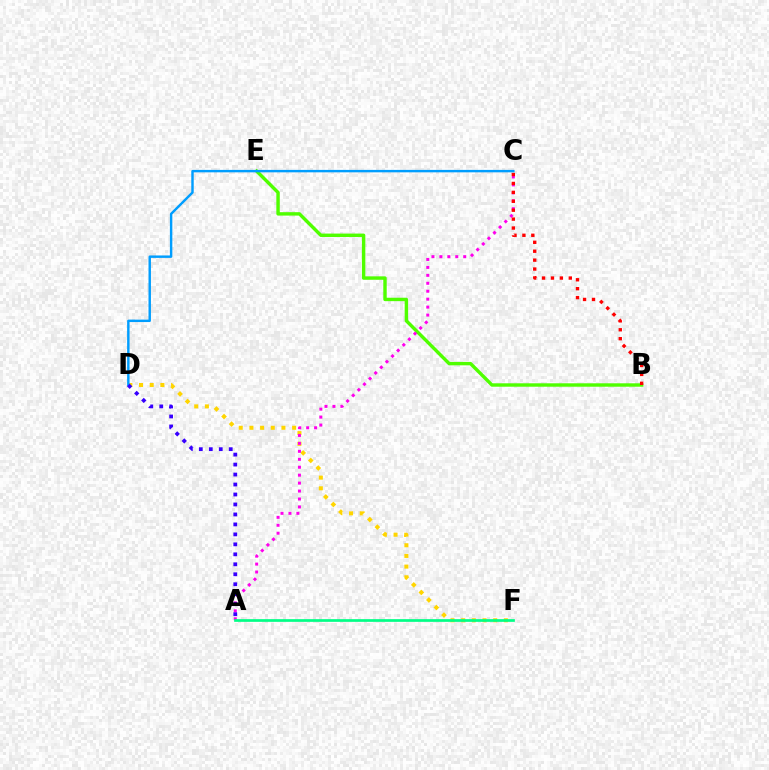{('D', 'F'): [{'color': '#ffd500', 'line_style': 'dotted', 'thickness': 2.9}], ('B', 'E'): [{'color': '#4fff00', 'line_style': 'solid', 'thickness': 2.46}], ('A', 'C'): [{'color': '#ff00ed', 'line_style': 'dotted', 'thickness': 2.16}], ('B', 'C'): [{'color': '#ff0000', 'line_style': 'dotted', 'thickness': 2.42}], ('A', 'F'): [{'color': '#00ff86', 'line_style': 'solid', 'thickness': 1.94}], ('C', 'D'): [{'color': '#009eff', 'line_style': 'solid', 'thickness': 1.75}], ('A', 'D'): [{'color': '#3700ff', 'line_style': 'dotted', 'thickness': 2.71}]}